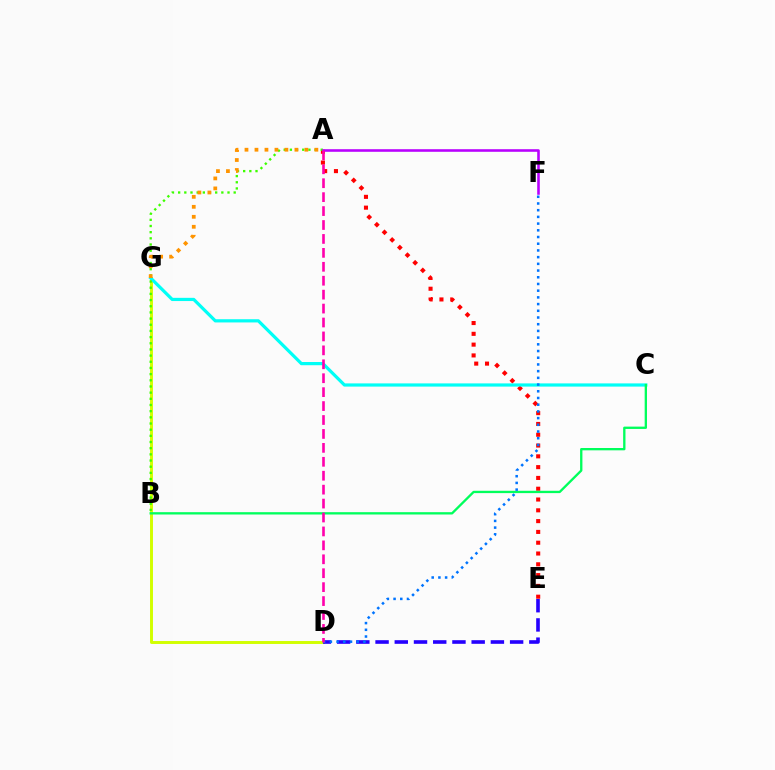{('D', 'G'): [{'color': '#d1ff00', 'line_style': 'solid', 'thickness': 2.11}], ('A', 'E'): [{'color': '#ff0000', 'line_style': 'dotted', 'thickness': 2.93}], ('D', 'E'): [{'color': '#2500ff', 'line_style': 'dashed', 'thickness': 2.61}], ('C', 'G'): [{'color': '#00fff6', 'line_style': 'solid', 'thickness': 2.31}], ('A', 'B'): [{'color': '#3dff00', 'line_style': 'dotted', 'thickness': 1.68}], ('B', 'C'): [{'color': '#00ff5c', 'line_style': 'solid', 'thickness': 1.67}], ('A', 'F'): [{'color': '#b900ff', 'line_style': 'solid', 'thickness': 1.86}], ('D', 'F'): [{'color': '#0074ff', 'line_style': 'dotted', 'thickness': 1.82}], ('A', 'G'): [{'color': '#ff9400', 'line_style': 'dotted', 'thickness': 2.71}], ('A', 'D'): [{'color': '#ff00ac', 'line_style': 'dashed', 'thickness': 1.89}]}